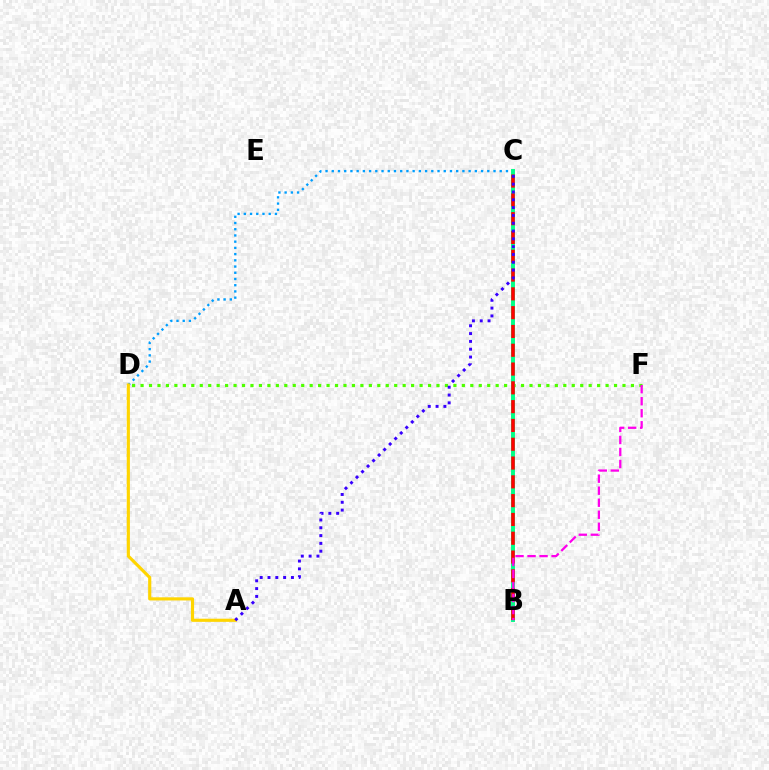{('C', 'D'): [{'color': '#009eff', 'line_style': 'dotted', 'thickness': 1.69}], ('D', 'F'): [{'color': '#4fff00', 'line_style': 'dotted', 'thickness': 2.3}], ('B', 'C'): [{'color': '#00ff86', 'line_style': 'solid', 'thickness': 2.84}, {'color': '#ff0000', 'line_style': 'dashed', 'thickness': 2.55}], ('A', 'D'): [{'color': '#ffd500', 'line_style': 'solid', 'thickness': 2.27}], ('A', 'C'): [{'color': '#3700ff', 'line_style': 'dotted', 'thickness': 2.12}], ('B', 'F'): [{'color': '#ff00ed', 'line_style': 'dashed', 'thickness': 1.63}]}